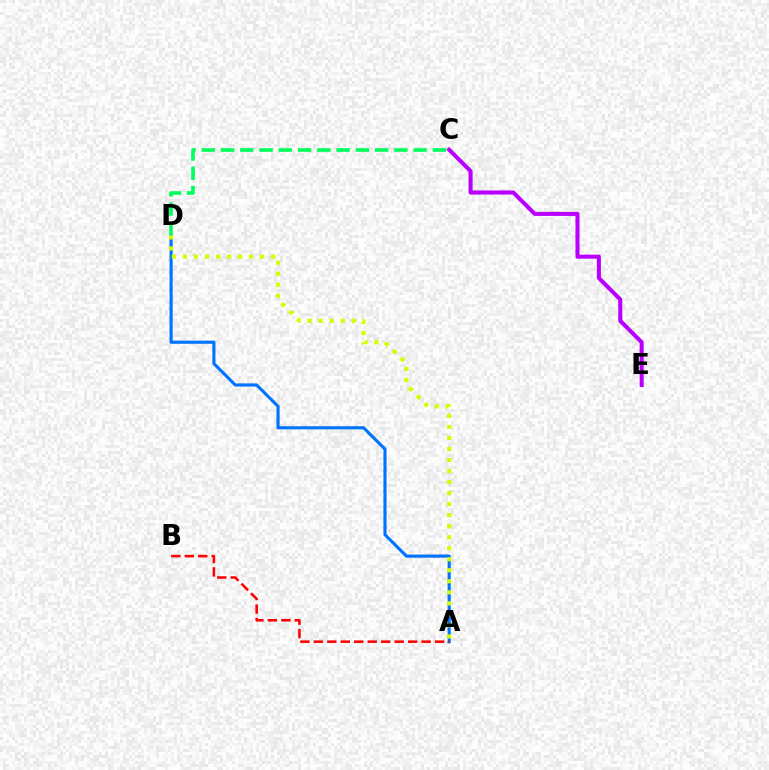{('A', 'D'): [{'color': '#0074ff', 'line_style': 'solid', 'thickness': 2.26}, {'color': '#d1ff00', 'line_style': 'dotted', 'thickness': 3.0}], ('A', 'B'): [{'color': '#ff0000', 'line_style': 'dashed', 'thickness': 1.83}], ('C', 'E'): [{'color': '#b900ff', 'line_style': 'solid', 'thickness': 2.92}], ('C', 'D'): [{'color': '#00ff5c', 'line_style': 'dashed', 'thickness': 2.62}]}